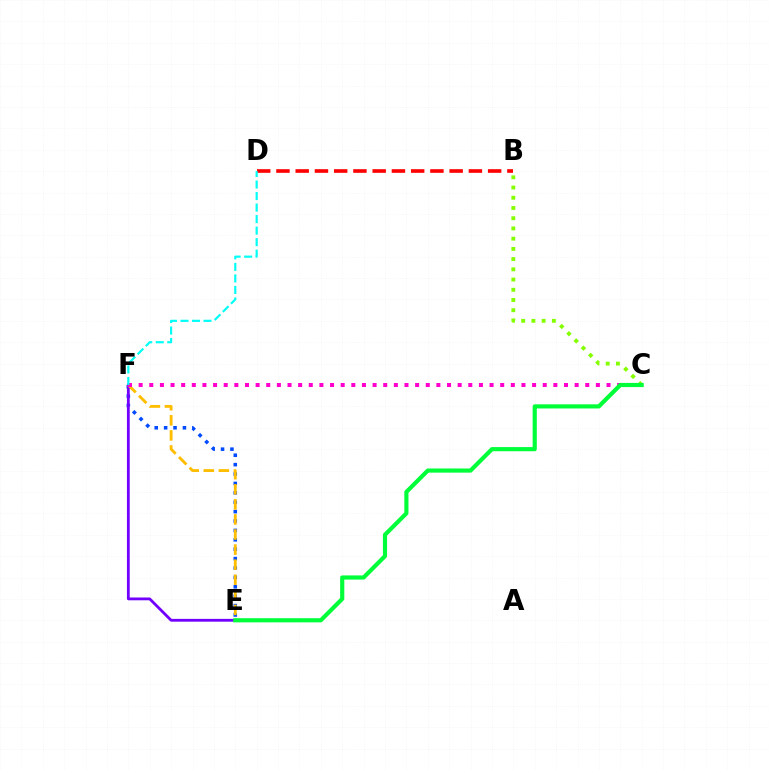{('E', 'F'): [{'color': '#004bff', 'line_style': 'dotted', 'thickness': 2.55}, {'color': '#7200ff', 'line_style': 'solid', 'thickness': 2.02}, {'color': '#ffbd00', 'line_style': 'dashed', 'thickness': 2.05}], ('B', 'D'): [{'color': '#ff0000', 'line_style': 'dashed', 'thickness': 2.61}], ('B', 'C'): [{'color': '#84ff00', 'line_style': 'dotted', 'thickness': 2.78}], ('C', 'F'): [{'color': '#ff00cf', 'line_style': 'dotted', 'thickness': 2.89}], ('C', 'E'): [{'color': '#00ff39', 'line_style': 'solid', 'thickness': 2.99}], ('D', 'F'): [{'color': '#00fff6', 'line_style': 'dashed', 'thickness': 1.57}]}